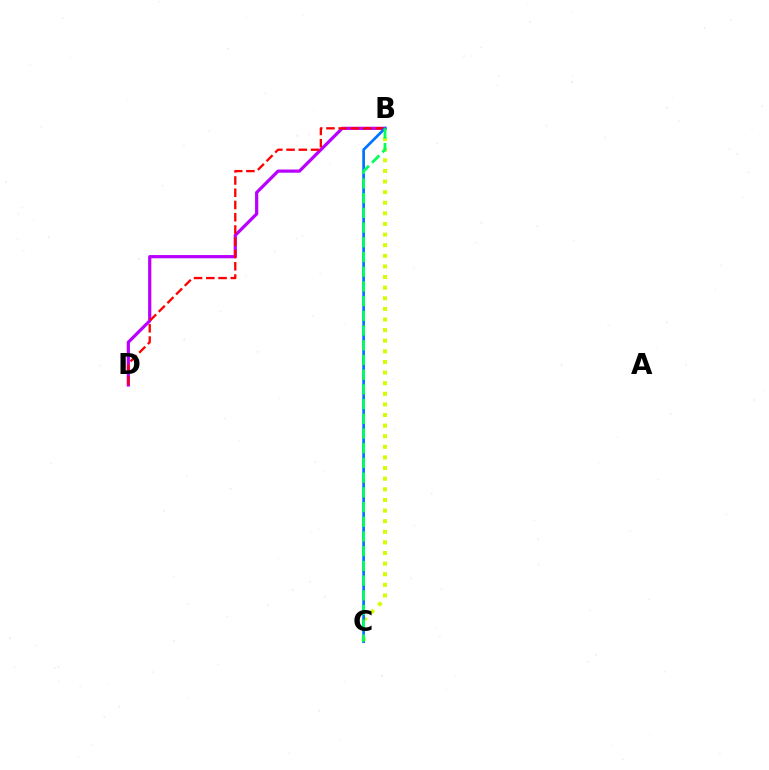{('B', 'C'): [{'color': '#d1ff00', 'line_style': 'dotted', 'thickness': 2.88}, {'color': '#0074ff', 'line_style': 'solid', 'thickness': 1.96}, {'color': '#00ff5c', 'line_style': 'dashed', 'thickness': 2.0}], ('B', 'D'): [{'color': '#b900ff', 'line_style': 'solid', 'thickness': 2.31}, {'color': '#ff0000', 'line_style': 'dashed', 'thickness': 1.66}]}